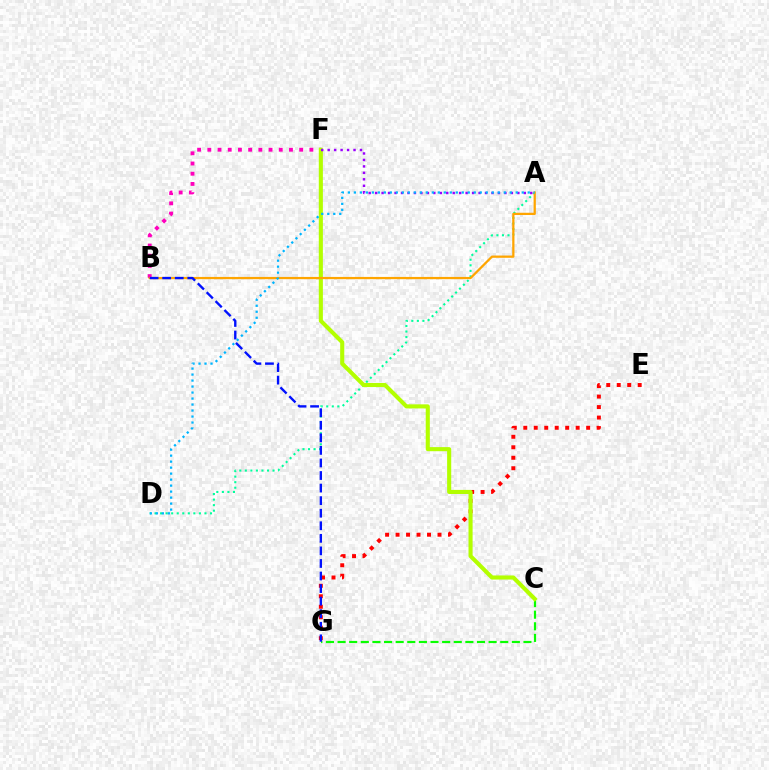{('E', 'G'): [{'color': '#ff0000', 'line_style': 'dotted', 'thickness': 2.85}], ('C', 'G'): [{'color': '#08ff00', 'line_style': 'dashed', 'thickness': 1.58}], ('B', 'F'): [{'color': '#ff00bd', 'line_style': 'dotted', 'thickness': 2.77}], ('A', 'D'): [{'color': '#00ff9d', 'line_style': 'dotted', 'thickness': 1.51}, {'color': '#00b5ff', 'line_style': 'dotted', 'thickness': 1.63}], ('C', 'F'): [{'color': '#b3ff00', 'line_style': 'solid', 'thickness': 2.95}], ('A', 'B'): [{'color': '#ffa500', 'line_style': 'solid', 'thickness': 1.62}], ('A', 'F'): [{'color': '#9b00ff', 'line_style': 'dotted', 'thickness': 1.76}], ('B', 'G'): [{'color': '#0010ff', 'line_style': 'dashed', 'thickness': 1.71}]}